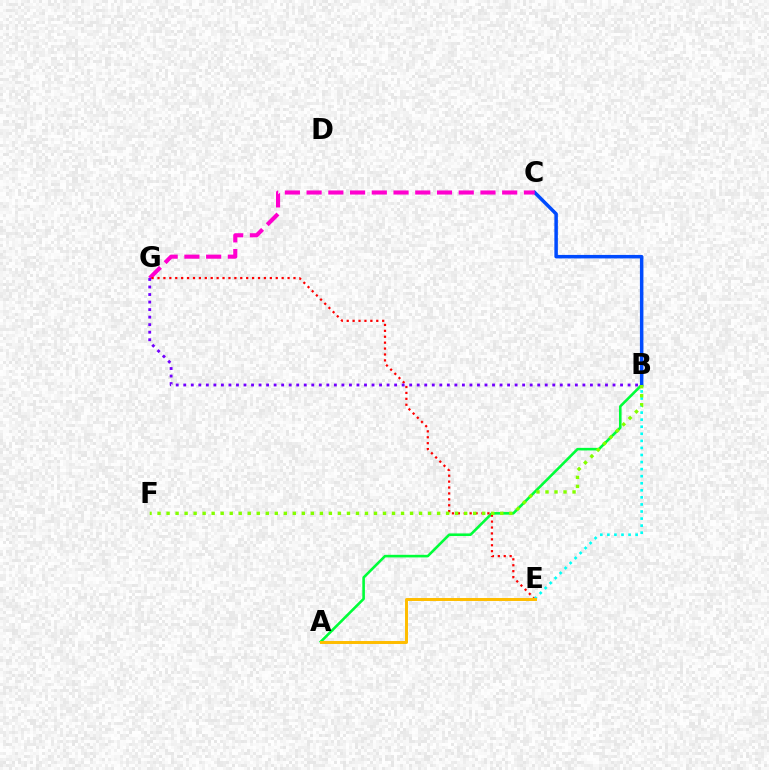{('A', 'B'): [{'color': '#00ff39', 'line_style': 'solid', 'thickness': 1.87}], ('B', 'C'): [{'color': '#004bff', 'line_style': 'solid', 'thickness': 2.52}], ('C', 'G'): [{'color': '#ff00cf', 'line_style': 'dashed', 'thickness': 2.95}], ('E', 'G'): [{'color': '#ff0000', 'line_style': 'dotted', 'thickness': 1.61}], ('B', 'E'): [{'color': '#00fff6', 'line_style': 'dotted', 'thickness': 1.92}], ('B', 'F'): [{'color': '#84ff00', 'line_style': 'dotted', 'thickness': 2.45}], ('B', 'G'): [{'color': '#7200ff', 'line_style': 'dotted', 'thickness': 2.05}], ('A', 'E'): [{'color': '#ffbd00', 'line_style': 'solid', 'thickness': 2.14}]}